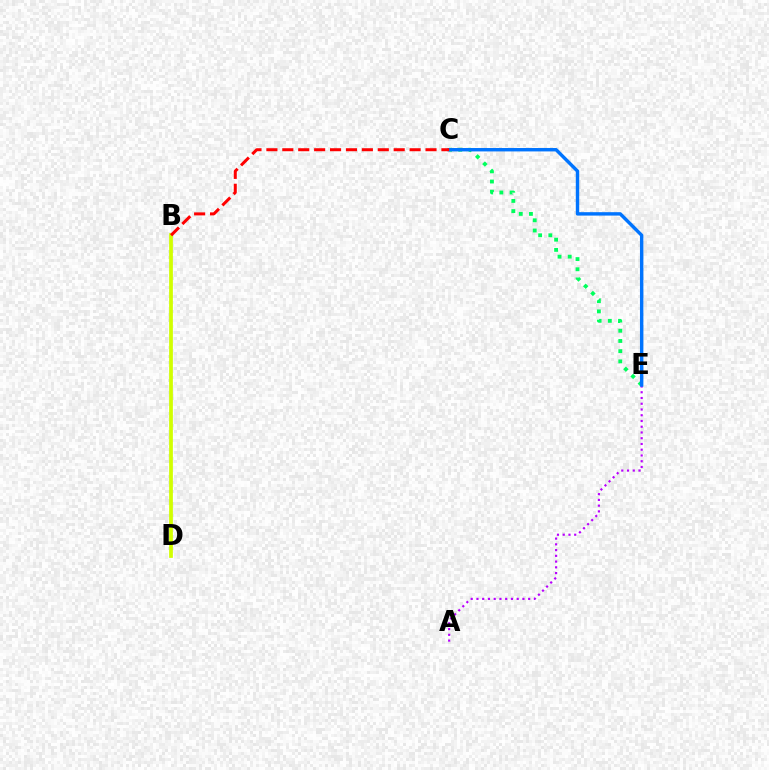{('C', 'E'): [{'color': '#00ff5c', 'line_style': 'dotted', 'thickness': 2.77}, {'color': '#0074ff', 'line_style': 'solid', 'thickness': 2.46}], ('A', 'E'): [{'color': '#b900ff', 'line_style': 'dotted', 'thickness': 1.56}], ('B', 'D'): [{'color': '#d1ff00', 'line_style': 'solid', 'thickness': 2.7}], ('B', 'C'): [{'color': '#ff0000', 'line_style': 'dashed', 'thickness': 2.16}]}